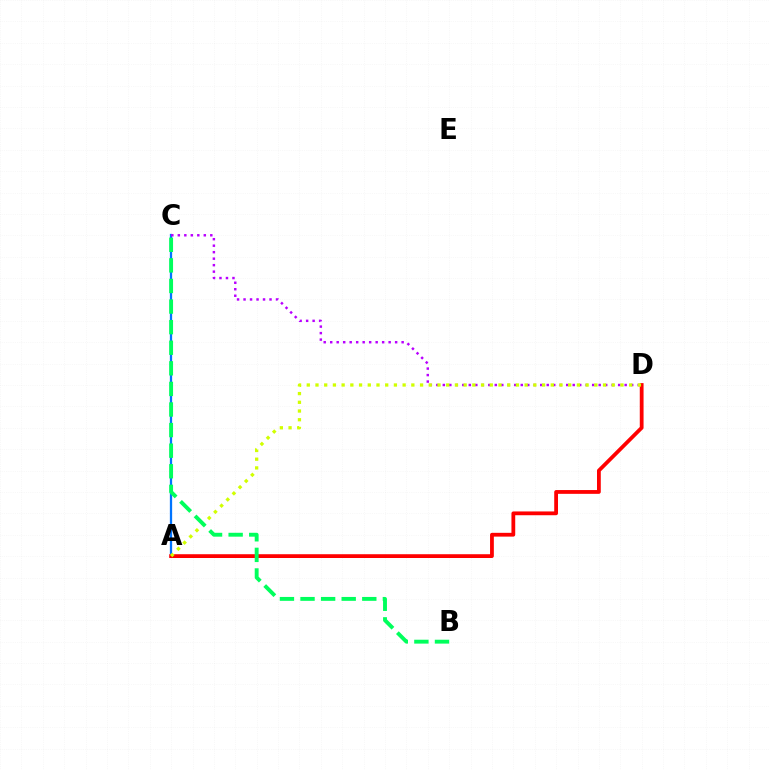{('A', 'C'): [{'color': '#0074ff', 'line_style': 'solid', 'thickness': 1.64}], ('C', 'D'): [{'color': '#b900ff', 'line_style': 'dotted', 'thickness': 1.76}], ('A', 'D'): [{'color': '#ff0000', 'line_style': 'solid', 'thickness': 2.73}, {'color': '#d1ff00', 'line_style': 'dotted', 'thickness': 2.37}], ('B', 'C'): [{'color': '#00ff5c', 'line_style': 'dashed', 'thickness': 2.8}]}